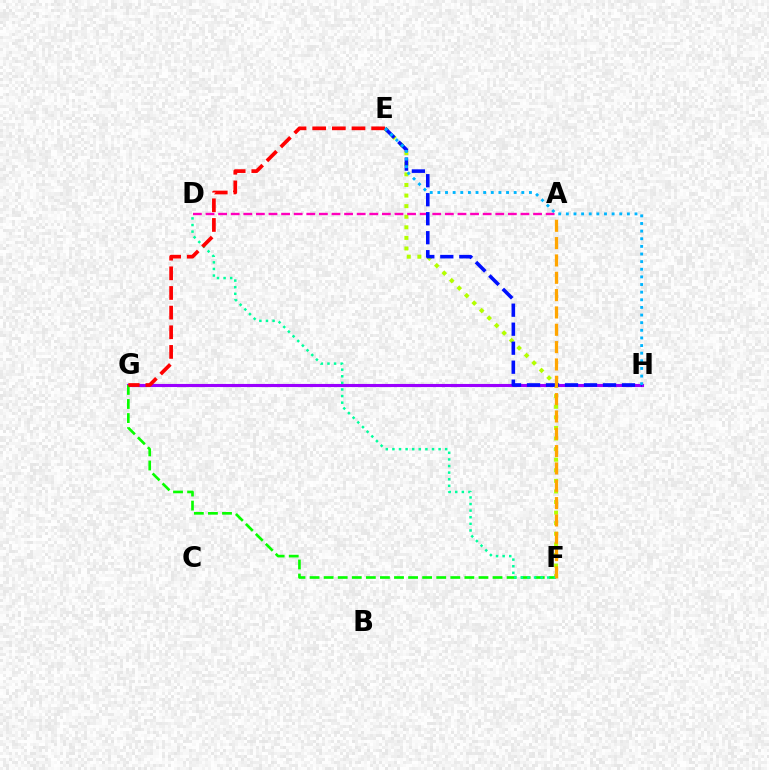{('G', 'H'): [{'color': '#9b00ff', 'line_style': 'solid', 'thickness': 2.23}], ('E', 'F'): [{'color': '#b3ff00', 'line_style': 'dotted', 'thickness': 2.88}], ('A', 'D'): [{'color': '#ff00bd', 'line_style': 'dashed', 'thickness': 1.71}], ('F', 'G'): [{'color': '#08ff00', 'line_style': 'dashed', 'thickness': 1.91}], ('E', 'H'): [{'color': '#0010ff', 'line_style': 'dashed', 'thickness': 2.58}, {'color': '#00b5ff', 'line_style': 'dotted', 'thickness': 2.07}], ('D', 'F'): [{'color': '#00ff9d', 'line_style': 'dotted', 'thickness': 1.79}], ('E', 'G'): [{'color': '#ff0000', 'line_style': 'dashed', 'thickness': 2.67}], ('A', 'F'): [{'color': '#ffa500', 'line_style': 'dashed', 'thickness': 2.35}]}